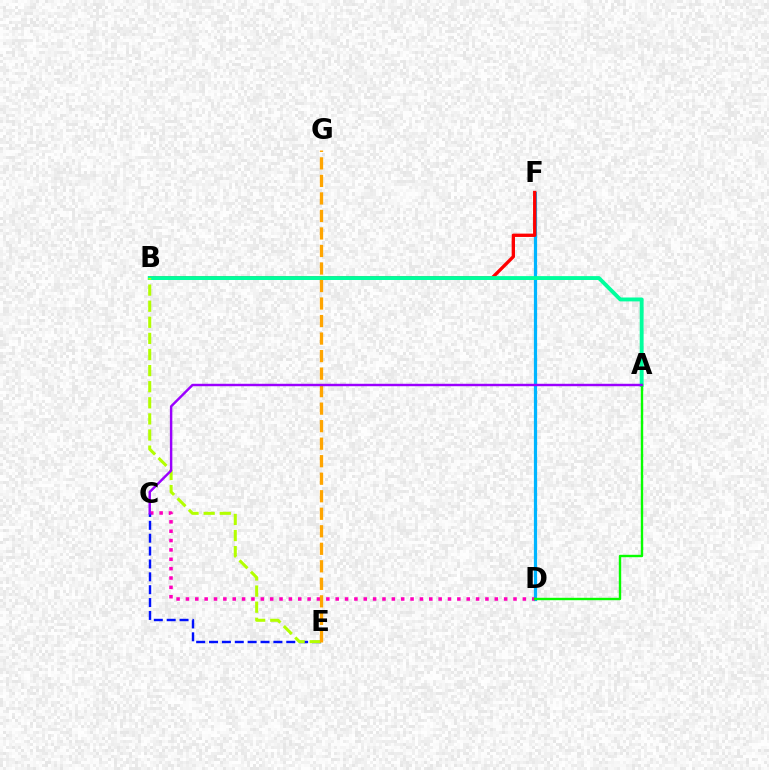{('D', 'F'): [{'color': '#00b5ff', 'line_style': 'solid', 'thickness': 2.32}], ('B', 'F'): [{'color': '#ff0000', 'line_style': 'solid', 'thickness': 2.4}], ('C', 'D'): [{'color': '#ff00bd', 'line_style': 'dotted', 'thickness': 2.54}], ('C', 'E'): [{'color': '#0010ff', 'line_style': 'dashed', 'thickness': 1.75}], ('A', 'B'): [{'color': '#00ff9d', 'line_style': 'solid', 'thickness': 2.8}], ('A', 'D'): [{'color': '#08ff00', 'line_style': 'solid', 'thickness': 1.73}], ('B', 'E'): [{'color': '#b3ff00', 'line_style': 'dashed', 'thickness': 2.19}], ('E', 'G'): [{'color': '#ffa500', 'line_style': 'dashed', 'thickness': 2.38}], ('A', 'C'): [{'color': '#9b00ff', 'line_style': 'solid', 'thickness': 1.76}]}